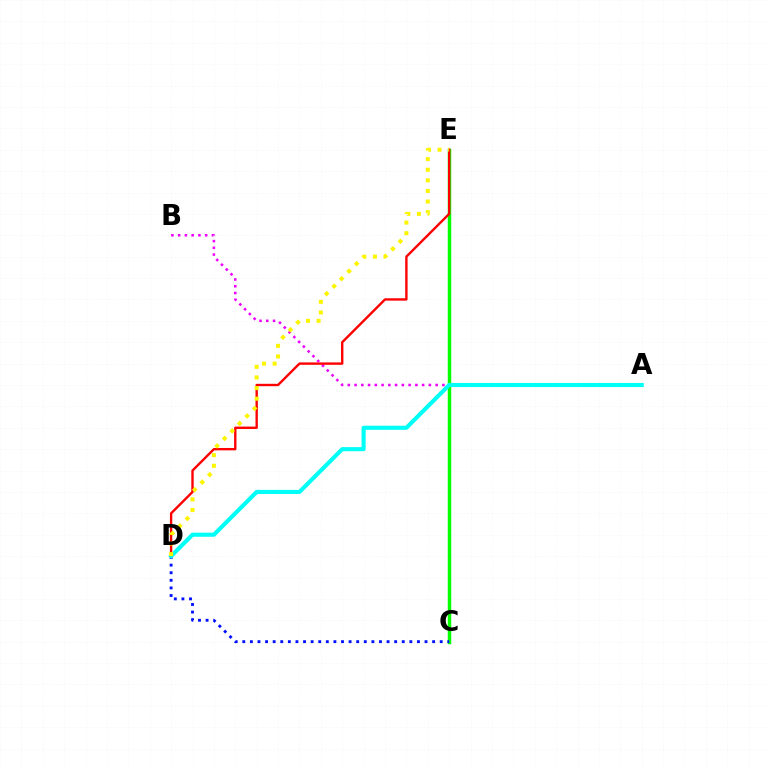{('C', 'E'): [{'color': '#08ff00', 'line_style': 'solid', 'thickness': 2.5}], ('A', 'B'): [{'color': '#ee00ff', 'line_style': 'dotted', 'thickness': 1.84}], ('D', 'E'): [{'color': '#ff0000', 'line_style': 'solid', 'thickness': 1.71}, {'color': '#fcf500', 'line_style': 'dotted', 'thickness': 2.88}], ('C', 'D'): [{'color': '#0010ff', 'line_style': 'dotted', 'thickness': 2.06}], ('A', 'D'): [{'color': '#00fff6', 'line_style': 'solid', 'thickness': 2.96}]}